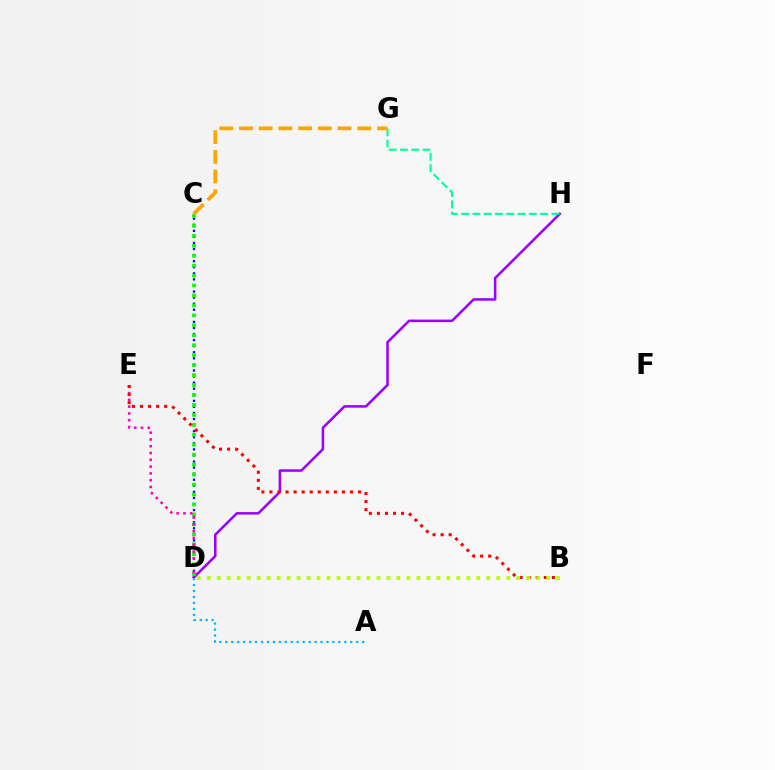{('C', 'D'): [{'color': '#0010ff', 'line_style': 'dotted', 'thickness': 1.65}, {'color': '#08ff00', 'line_style': 'dotted', 'thickness': 2.7}], ('D', 'H'): [{'color': '#9b00ff', 'line_style': 'solid', 'thickness': 1.82}], ('G', 'H'): [{'color': '#00ff9d', 'line_style': 'dashed', 'thickness': 1.53}], ('D', 'E'): [{'color': '#ff00bd', 'line_style': 'dotted', 'thickness': 1.84}], ('B', 'E'): [{'color': '#ff0000', 'line_style': 'dotted', 'thickness': 2.19}], ('A', 'D'): [{'color': '#00b5ff', 'line_style': 'dotted', 'thickness': 1.62}], ('B', 'D'): [{'color': '#b3ff00', 'line_style': 'dotted', 'thickness': 2.71}], ('C', 'G'): [{'color': '#ffa500', 'line_style': 'dashed', 'thickness': 2.68}]}